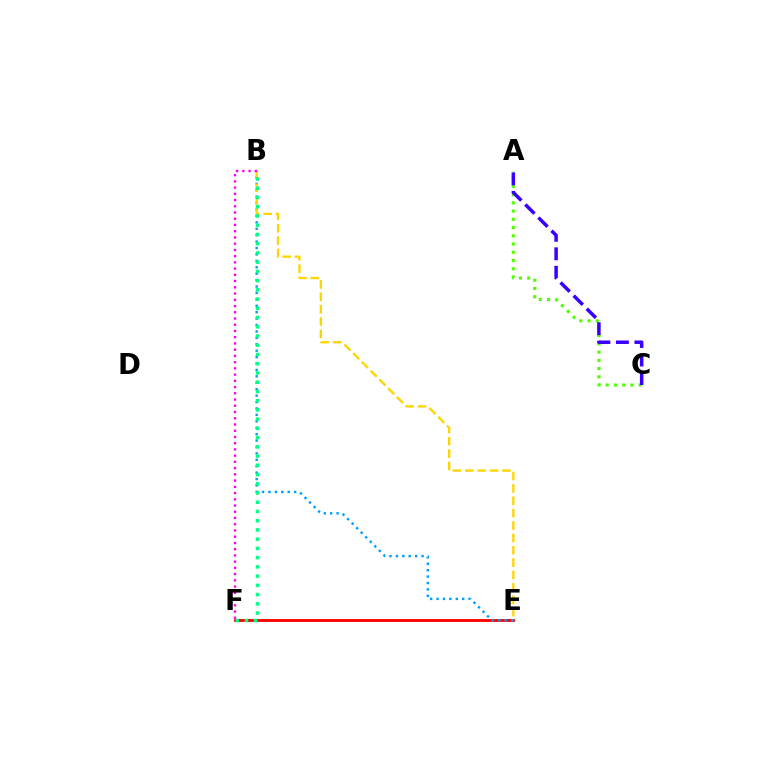{('A', 'C'): [{'color': '#4fff00', 'line_style': 'dotted', 'thickness': 2.24}, {'color': '#3700ff', 'line_style': 'dashed', 'thickness': 2.52}], ('E', 'F'): [{'color': '#ff0000', 'line_style': 'solid', 'thickness': 2.04}], ('B', 'E'): [{'color': '#009eff', 'line_style': 'dotted', 'thickness': 1.74}, {'color': '#ffd500', 'line_style': 'dashed', 'thickness': 1.68}], ('B', 'F'): [{'color': '#00ff86', 'line_style': 'dotted', 'thickness': 2.51}, {'color': '#ff00ed', 'line_style': 'dotted', 'thickness': 1.69}]}